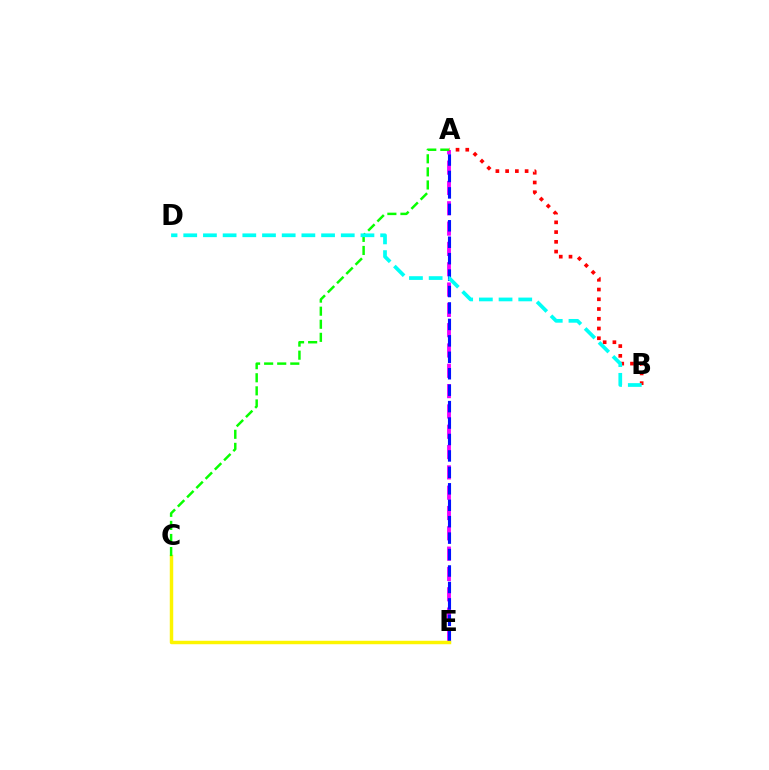{('A', 'E'): [{'color': '#ee00ff', 'line_style': 'dashed', 'thickness': 2.76}, {'color': '#0010ff', 'line_style': 'dashed', 'thickness': 2.23}], ('A', 'B'): [{'color': '#ff0000', 'line_style': 'dotted', 'thickness': 2.65}], ('C', 'E'): [{'color': '#fcf500', 'line_style': 'solid', 'thickness': 2.48}], ('A', 'C'): [{'color': '#08ff00', 'line_style': 'dashed', 'thickness': 1.78}], ('B', 'D'): [{'color': '#00fff6', 'line_style': 'dashed', 'thickness': 2.67}]}